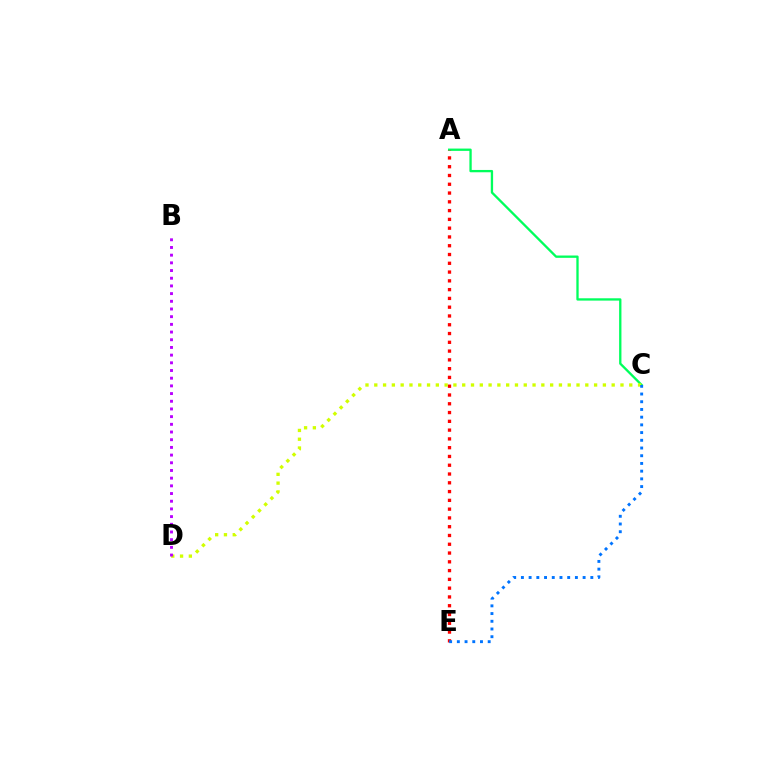{('A', 'C'): [{'color': '#00ff5c', 'line_style': 'solid', 'thickness': 1.67}], ('A', 'E'): [{'color': '#ff0000', 'line_style': 'dotted', 'thickness': 2.39}], ('C', 'D'): [{'color': '#d1ff00', 'line_style': 'dotted', 'thickness': 2.39}], ('C', 'E'): [{'color': '#0074ff', 'line_style': 'dotted', 'thickness': 2.1}], ('B', 'D'): [{'color': '#b900ff', 'line_style': 'dotted', 'thickness': 2.09}]}